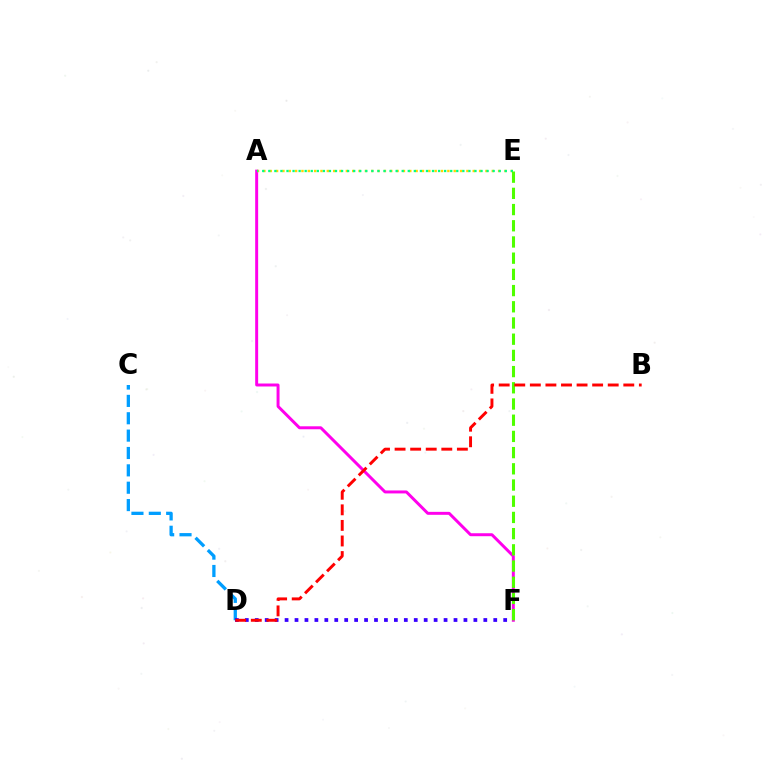{('A', 'F'): [{'color': '#ff00ed', 'line_style': 'solid', 'thickness': 2.14}], ('C', 'D'): [{'color': '#009eff', 'line_style': 'dashed', 'thickness': 2.36}], ('A', 'E'): [{'color': '#ffd500', 'line_style': 'dotted', 'thickness': 1.72}, {'color': '#00ff86', 'line_style': 'dotted', 'thickness': 1.65}], ('E', 'F'): [{'color': '#4fff00', 'line_style': 'dashed', 'thickness': 2.2}], ('D', 'F'): [{'color': '#3700ff', 'line_style': 'dotted', 'thickness': 2.7}], ('B', 'D'): [{'color': '#ff0000', 'line_style': 'dashed', 'thickness': 2.12}]}